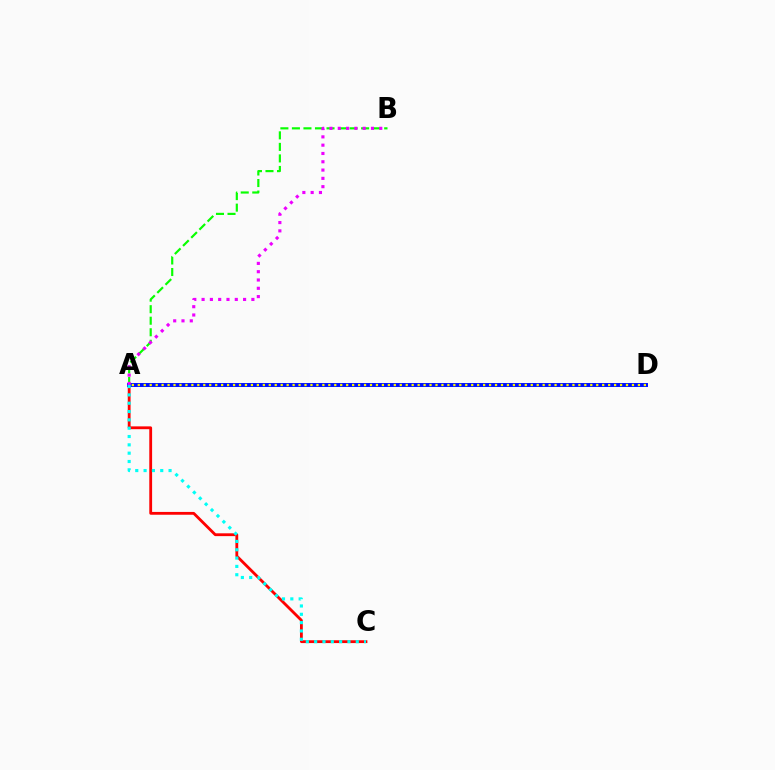{('A', 'C'): [{'color': '#ff0000', 'line_style': 'solid', 'thickness': 2.03}, {'color': '#00fff6', 'line_style': 'dotted', 'thickness': 2.26}], ('A', 'D'): [{'color': '#0010ff', 'line_style': 'solid', 'thickness': 2.84}, {'color': '#fcf500', 'line_style': 'dotted', 'thickness': 1.62}], ('A', 'B'): [{'color': '#08ff00', 'line_style': 'dashed', 'thickness': 1.57}, {'color': '#ee00ff', 'line_style': 'dotted', 'thickness': 2.25}]}